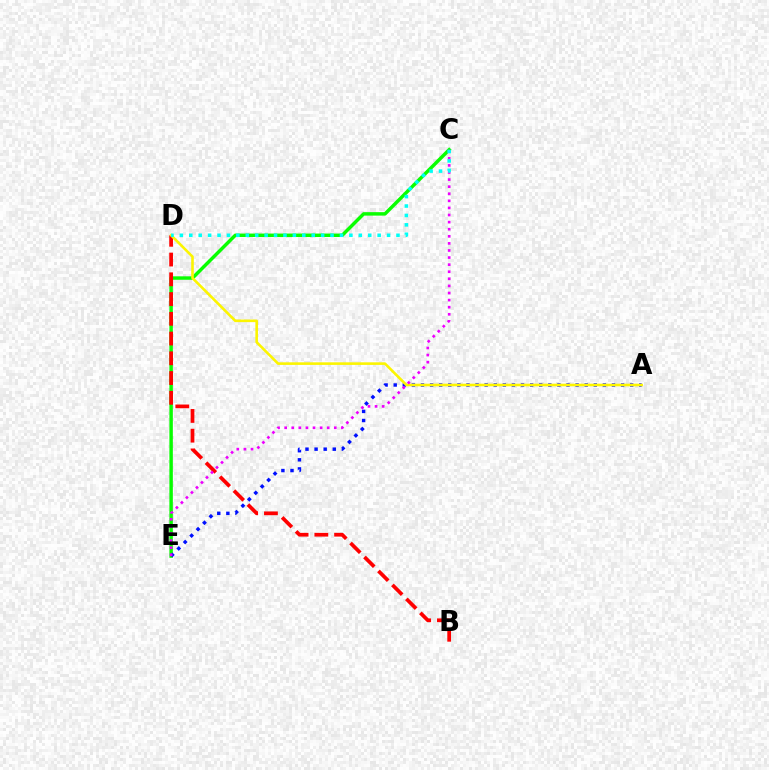{('C', 'E'): [{'color': '#08ff00', 'line_style': 'solid', 'thickness': 2.49}, {'color': '#ee00ff', 'line_style': 'dotted', 'thickness': 1.93}], ('A', 'E'): [{'color': '#0010ff', 'line_style': 'dotted', 'thickness': 2.47}], ('B', 'D'): [{'color': '#ff0000', 'line_style': 'dashed', 'thickness': 2.68}], ('A', 'D'): [{'color': '#fcf500', 'line_style': 'solid', 'thickness': 1.87}], ('C', 'D'): [{'color': '#00fff6', 'line_style': 'dotted', 'thickness': 2.56}]}